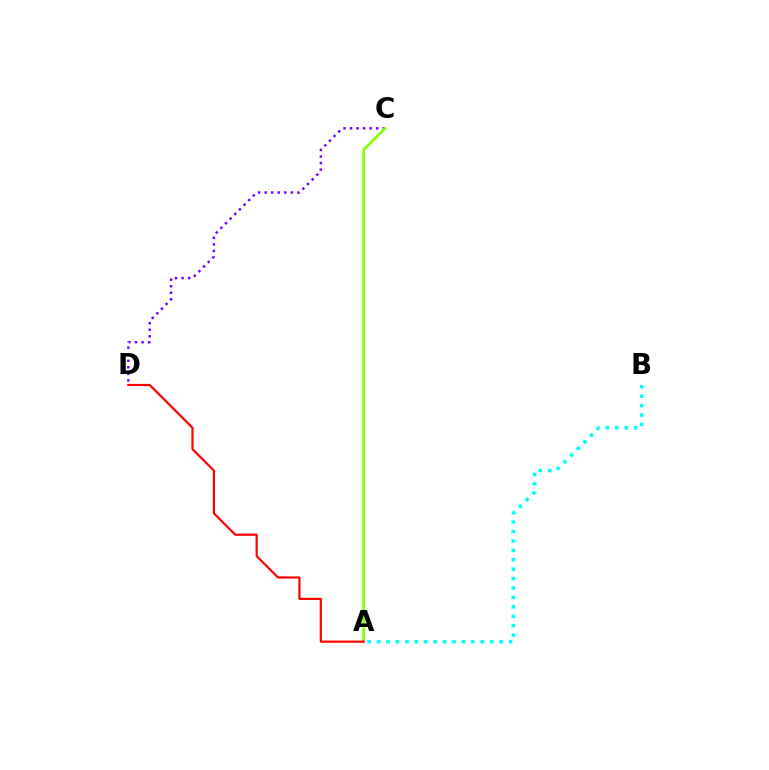{('C', 'D'): [{'color': '#7200ff', 'line_style': 'dotted', 'thickness': 1.78}], ('A', 'B'): [{'color': '#00fff6', 'line_style': 'dotted', 'thickness': 2.56}], ('A', 'C'): [{'color': '#84ff00', 'line_style': 'solid', 'thickness': 1.91}], ('A', 'D'): [{'color': '#ff0000', 'line_style': 'solid', 'thickness': 1.58}]}